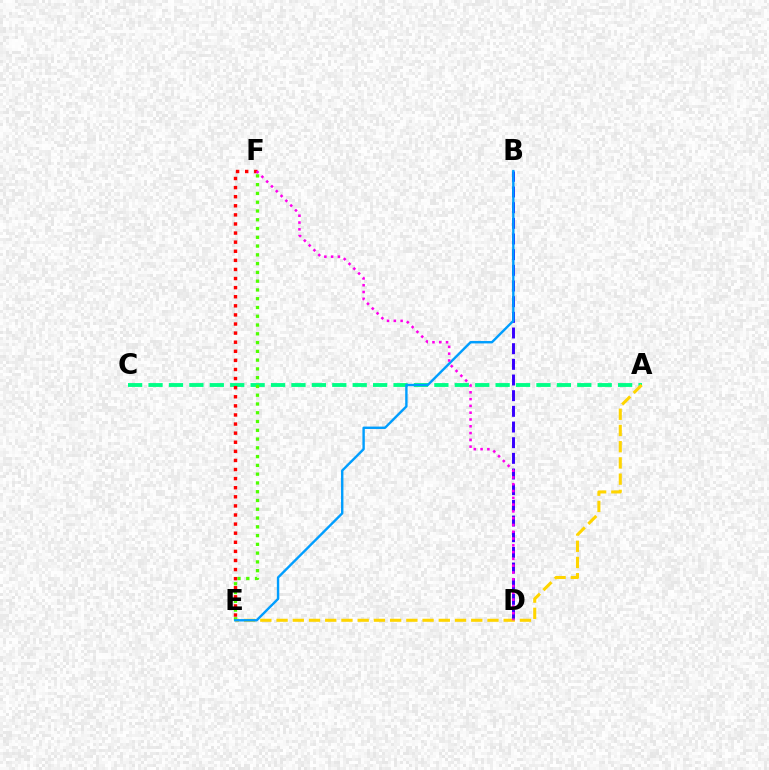{('B', 'D'): [{'color': '#3700ff', 'line_style': 'dashed', 'thickness': 2.13}], ('A', 'C'): [{'color': '#00ff86', 'line_style': 'dashed', 'thickness': 2.77}], ('E', 'F'): [{'color': '#4fff00', 'line_style': 'dotted', 'thickness': 2.38}, {'color': '#ff0000', 'line_style': 'dotted', 'thickness': 2.47}], ('A', 'E'): [{'color': '#ffd500', 'line_style': 'dashed', 'thickness': 2.2}], ('B', 'E'): [{'color': '#009eff', 'line_style': 'solid', 'thickness': 1.73}], ('D', 'F'): [{'color': '#ff00ed', 'line_style': 'dotted', 'thickness': 1.84}]}